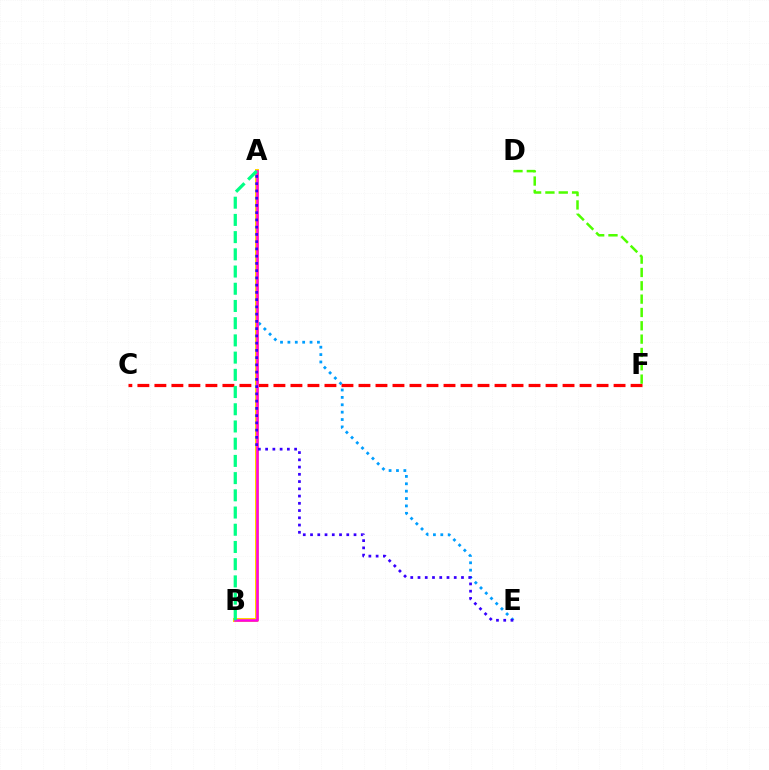{('C', 'F'): [{'color': '#ff0000', 'line_style': 'dashed', 'thickness': 2.31}], ('A', 'E'): [{'color': '#009eff', 'line_style': 'dotted', 'thickness': 2.01}, {'color': '#3700ff', 'line_style': 'dotted', 'thickness': 1.97}], ('A', 'B'): [{'color': '#ffd500', 'line_style': 'solid', 'thickness': 2.89}, {'color': '#ff00ed', 'line_style': 'solid', 'thickness': 1.84}, {'color': '#00ff86', 'line_style': 'dashed', 'thickness': 2.34}], ('D', 'F'): [{'color': '#4fff00', 'line_style': 'dashed', 'thickness': 1.81}]}